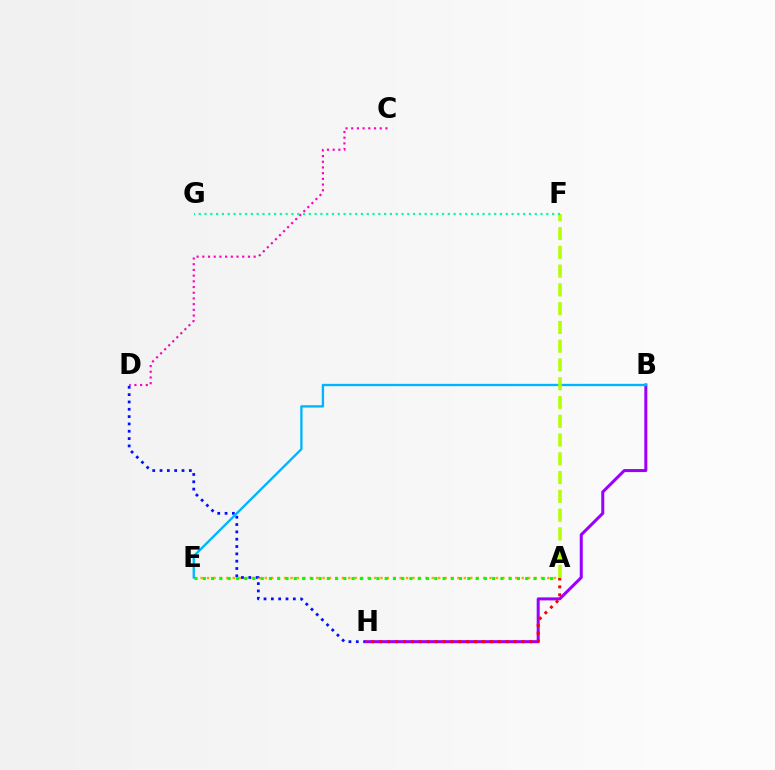{('A', 'E'): [{'color': '#ffa500', 'line_style': 'dotted', 'thickness': 1.74}, {'color': '#08ff00', 'line_style': 'dotted', 'thickness': 2.25}], ('D', 'H'): [{'color': '#0010ff', 'line_style': 'dotted', 'thickness': 1.99}], ('B', 'H'): [{'color': '#9b00ff', 'line_style': 'solid', 'thickness': 2.17}], ('A', 'H'): [{'color': '#ff0000', 'line_style': 'dotted', 'thickness': 2.15}], ('C', 'D'): [{'color': '#ff00bd', 'line_style': 'dotted', 'thickness': 1.55}], ('B', 'E'): [{'color': '#00b5ff', 'line_style': 'solid', 'thickness': 1.68}], ('A', 'F'): [{'color': '#b3ff00', 'line_style': 'dashed', 'thickness': 2.55}], ('F', 'G'): [{'color': '#00ff9d', 'line_style': 'dotted', 'thickness': 1.57}]}